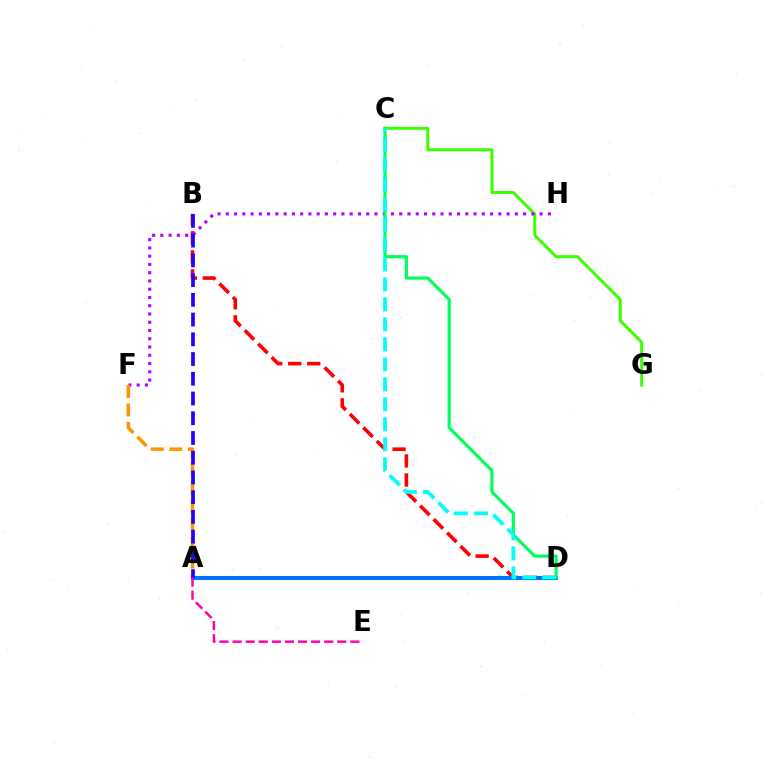{('A', 'D'): [{'color': '#d1ff00', 'line_style': 'dashed', 'thickness': 2.74}, {'color': '#0074ff', 'line_style': 'solid', 'thickness': 2.92}], ('B', 'D'): [{'color': '#ff0000', 'line_style': 'dashed', 'thickness': 2.59}], ('C', 'G'): [{'color': '#3dff00', 'line_style': 'solid', 'thickness': 2.16}], ('F', 'H'): [{'color': '#b900ff', 'line_style': 'dotted', 'thickness': 2.24}], ('A', 'F'): [{'color': '#ff9400', 'line_style': 'dashed', 'thickness': 2.52}], ('C', 'D'): [{'color': '#00ff5c', 'line_style': 'solid', 'thickness': 2.28}, {'color': '#00fff6', 'line_style': 'dashed', 'thickness': 2.71}], ('A', 'B'): [{'color': '#2500ff', 'line_style': 'dashed', 'thickness': 2.68}], ('A', 'E'): [{'color': '#ff00ac', 'line_style': 'dashed', 'thickness': 1.78}]}